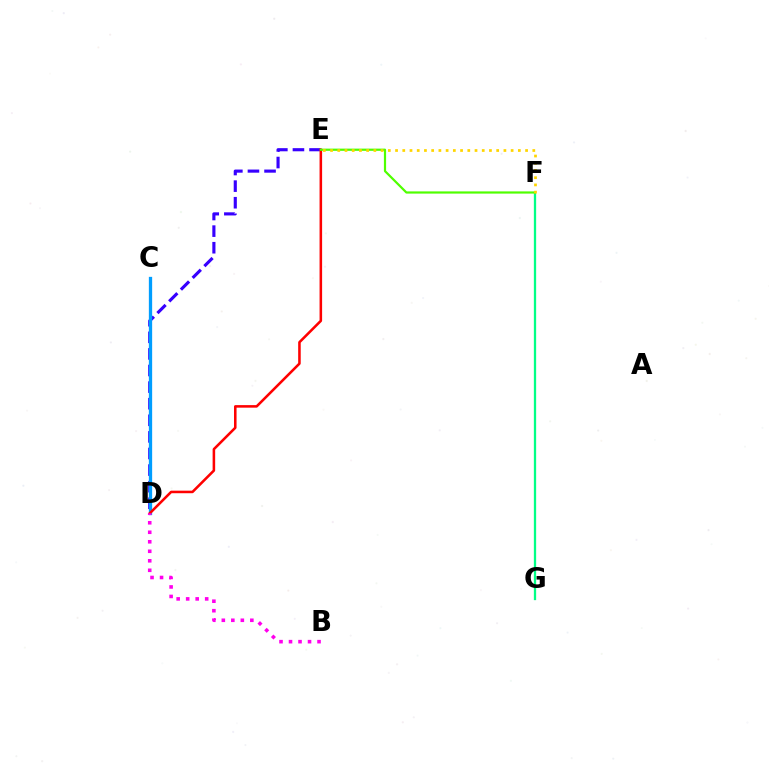{('D', 'E'): [{'color': '#3700ff', 'line_style': 'dashed', 'thickness': 2.25}, {'color': '#ff0000', 'line_style': 'solid', 'thickness': 1.84}], ('C', 'D'): [{'color': '#009eff', 'line_style': 'solid', 'thickness': 2.37}], ('F', 'G'): [{'color': '#00ff86', 'line_style': 'solid', 'thickness': 1.65}], ('E', 'F'): [{'color': '#4fff00', 'line_style': 'solid', 'thickness': 1.59}, {'color': '#ffd500', 'line_style': 'dotted', 'thickness': 1.96}], ('B', 'D'): [{'color': '#ff00ed', 'line_style': 'dotted', 'thickness': 2.58}]}